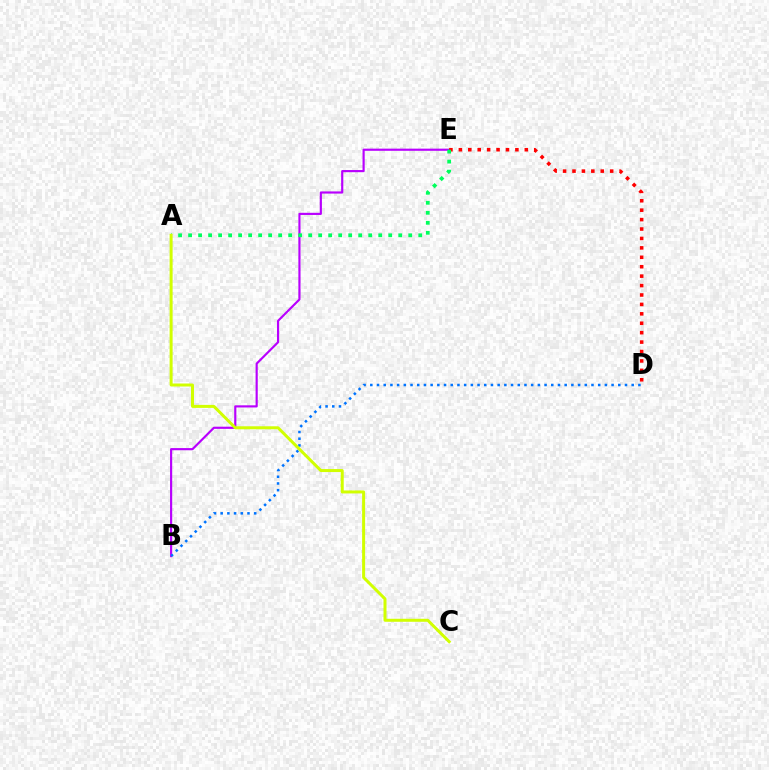{('B', 'E'): [{'color': '#b900ff', 'line_style': 'solid', 'thickness': 1.56}], ('B', 'D'): [{'color': '#0074ff', 'line_style': 'dotted', 'thickness': 1.82}], ('D', 'E'): [{'color': '#ff0000', 'line_style': 'dotted', 'thickness': 2.56}], ('A', 'E'): [{'color': '#00ff5c', 'line_style': 'dotted', 'thickness': 2.72}], ('A', 'C'): [{'color': '#d1ff00', 'line_style': 'solid', 'thickness': 2.16}]}